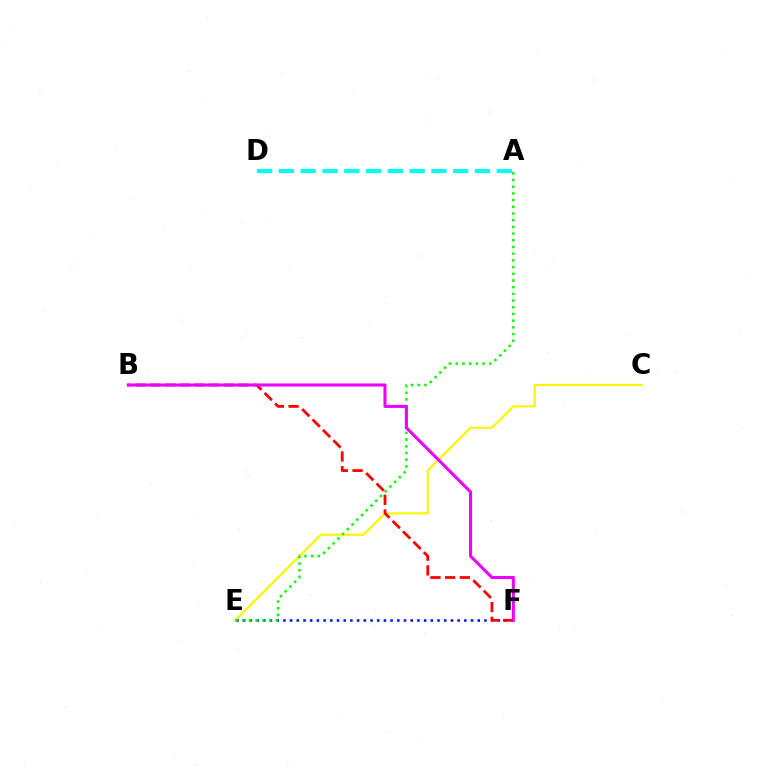{('E', 'F'): [{'color': '#0010ff', 'line_style': 'dotted', 'thickness': 1.82}], ('C', 'E'): [{'color': '#fcf500', 'line_style': 'solid', 'thickness': 1.55}], ('A', 'D'): [{'color': '#00fff6', 'line_style': 'dashed', 'thickness': 2.96}], ('A', 'E'): [{'color': '#08ff00', 'line_style': 'dotted', 'thickness': 1.82}], ('B', 'F'): [{'color': '#ff0000', 'line_style': 'dashed', 'thickness': 2.0}, {'color': '#ee00ff', 'line_style': 'solid', 'thickness': 2.2}]}